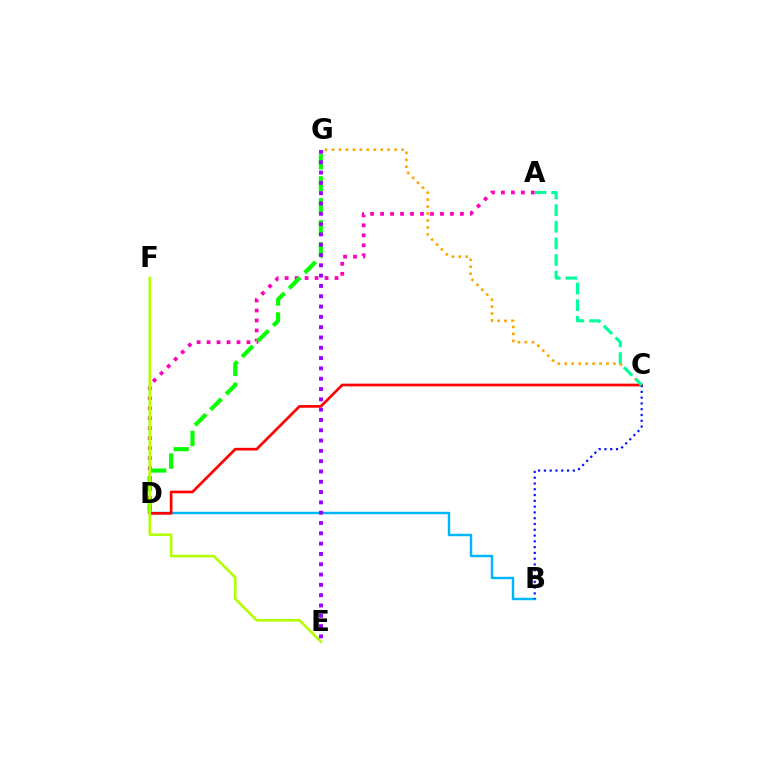{('A', 'D'): [{'color': '#ff00bd', 'line_style': 'dotted', 'thickness': 2.71}], ('B', 'D'): [{'color': '#00b5ff', 'line_style': 'solid', 'thickness': 1.77}], ('D', 'G'): [{'color': '#08ff00', 'line_style': 'dashed', 'thickness': 2.99}], ('C', 'D'): [{'color': '#ff0000', 'line_style': 'solid', 'thickness': 1.94}], ('B', 'C'): [{'color': '#0010ff', 'line_style': 'dotted', 'thickness': 1.57}], ('C', 'G'): [{'color': '#ffa500', 'line_style': 'dotted', 'thickness': 1.89}], ('E', 'F'): [{'color': '#b3ff00', 'line_style': 'solid', 'thickness': 1.85}], ('A', 'C'): [{'color': '#00ff9d', 'line_style': 'dashed', 'thickness': 2.26}], ('E', 'G'): [{'color': '#9b00ff', 'line_style': 'dotted', 'thickness': 2.8}]}